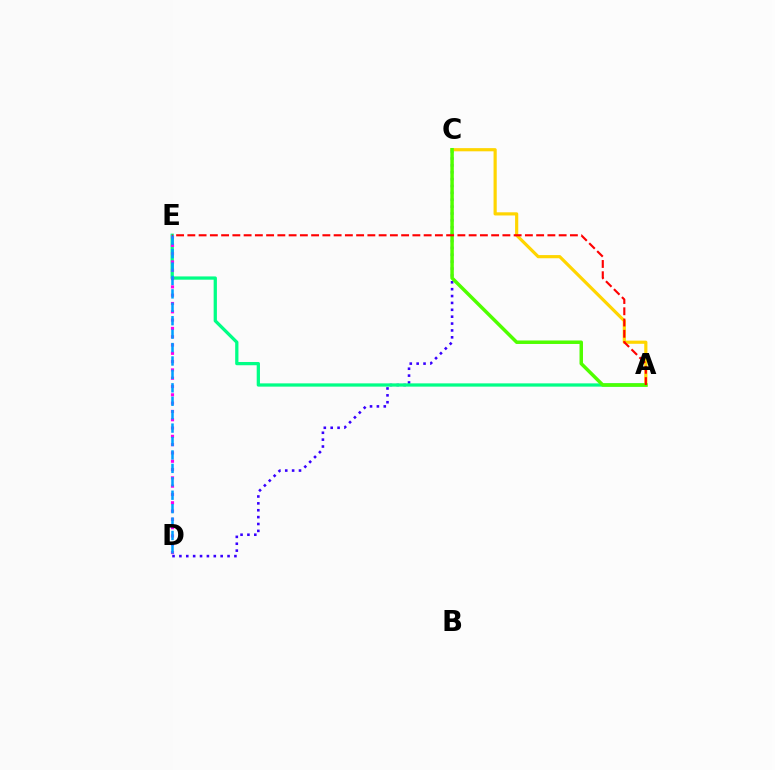{('C', 'D'): [{'color': '#3700ff', 'line_style': 'dotted', 'thickness': 1.87}], ('A', 'E'): [{'color': '#00ff86', 'line_style': 'solid', 'thickness': 2.35}, {'color': '#ff0000', 'line_style': 'dashed', 'thickness': 1.53}], ('D', 'E'): [{'color': '#ff00ed', 'line_style': 'dotted', 'thickness': 2.26}, {'color': '#009eff', 'line_style': 'dashed', 'thickness': 1.82}], ('A', 'C'): [{'color': '#ffd500', 'line_style': 'solid', 'thickness': 2.29}, {'color': '#4fff00', 'line_style': 'solid', 'thickness': 2.5}]}